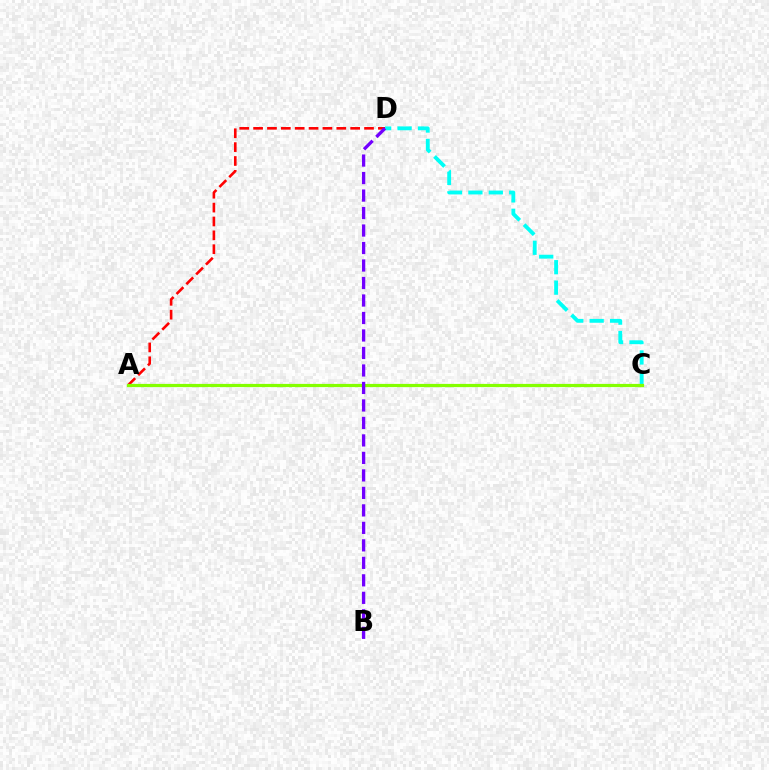{('A', 'D'): [{'color': '#ff0000', 'line_style': 'dashed', 'thickness': 1.88}], ('C', 'D'): [{'color': '#00fff6', 'line_style': 'dashed', 'thickness': 2.77}], ('A', 'C'): [{'color': '#84ff00', 'line_style': 'solid', 'thickness': 2.31}], ('B', 'D'): [{'color': '#7200ff', 'line_style': 'dashed', 'thickness': 2.38}]}